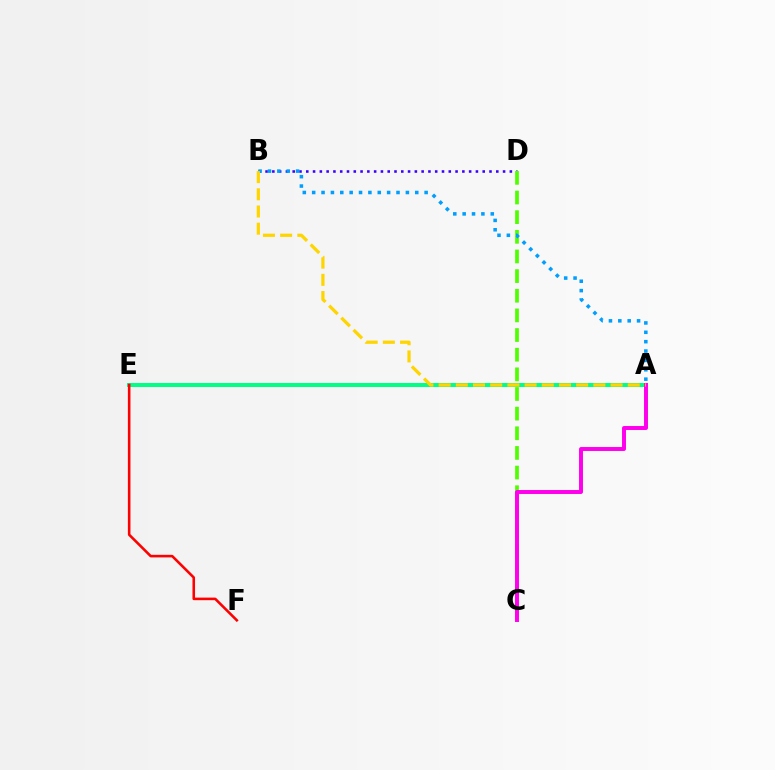{('B', 'D'): [{'color': '#3700ff', 'line_style': 'dotted', 'thickness': 1.84}], ('A', 'E'): [{'color': '#00ff86', 'line_style': 'solid', 'thickness': 2.87}], ('C', 'D'): [{'color': '#4fff00', 'line_style': 'dashed', 'thickness': 2.67}], ('E', 'F'): [{'color': '#ff0000', 'line_style': 'solid', 'thickness': 1.85}], ('A', 'C'): [{'color': '#ff00ed', 'line_style': 'solid', 'thickness': 2.85}], ('A', 'B'): [{'color': '#009eff', 'line_style': 'dotted', 'thickness': 2.55}, {'color': '#ffd500', 'line_style': 'dashed', 'thickness': 2.34}]}